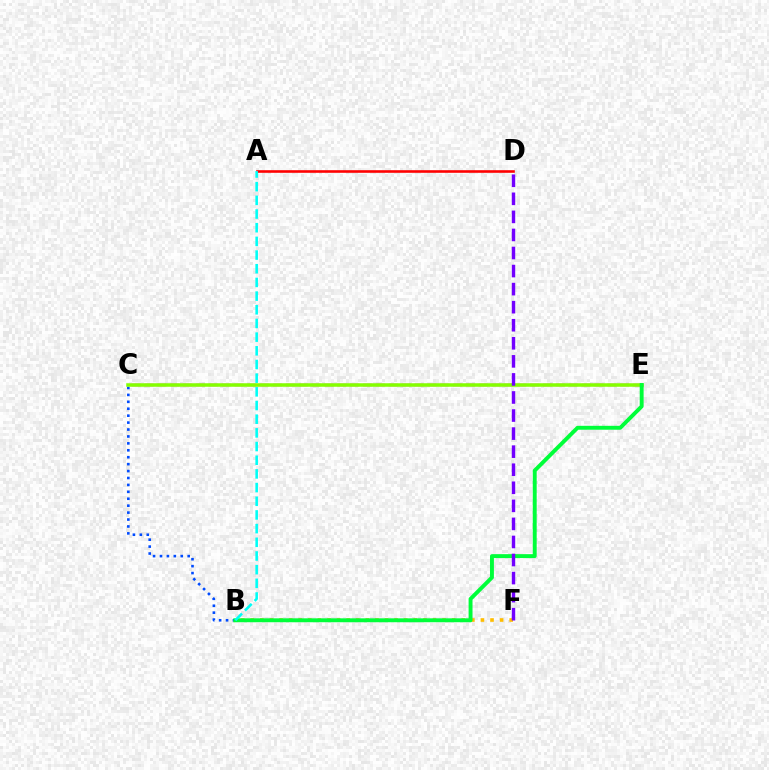{('B', 'F'): [{'color': '#ffbd00', 'line_style': 'dotted', 'thickness': 2.61}], ('C', 'E'): [{'color': '#ff00cf', 'line_style': 'dashed', 'thickness': 1.75}, {'color': '#84ff00', 'line_style': 'solid', 'thickness': 2.53}], ('A', 'D'): [{'color': '#ff0000', 'line_style': 'solid', 'thickness': 1.87}], ('B', 'C'): [{'color': '#004bff', 'line_style': 'dotted', 'thickness': 1.88}], ('B', 'E'): [{'color': '#00ff39', 'line_style': 'solid', 'thickness': 2.82}], ('A', 'B'): [{'color': '#00fff6', 'line_style': 'dashed', 'thickness': 1.86}], ('D', 'F'): [{'color': '#7200ff', 'line_style': 'dashed', 'thickness': 2.45}]}